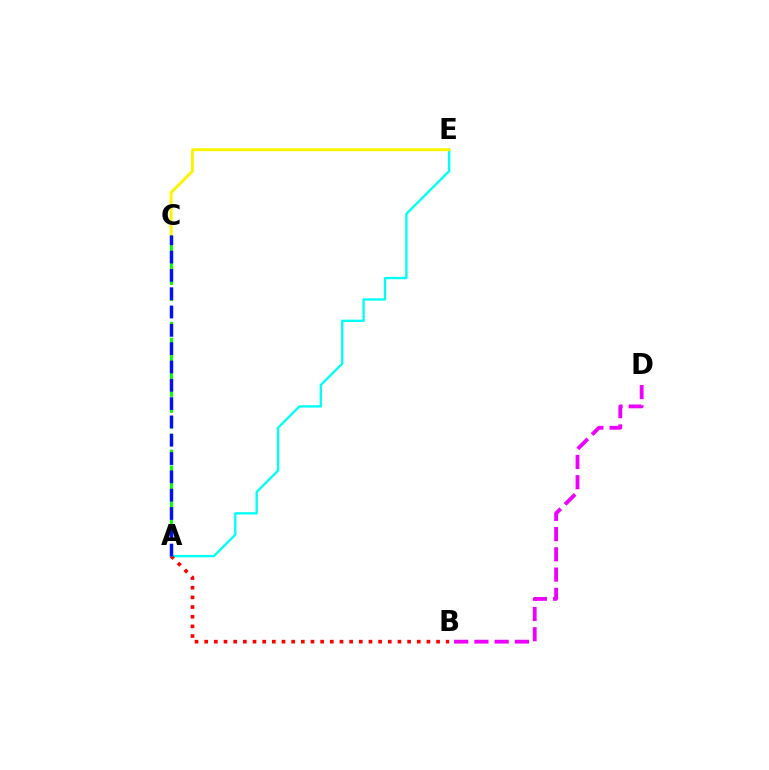{('A', 'E'): [{'color': '#00fff6', 'line_style': 'solid', 'thickness': 1.69}], ('A', 'B'): [{'color': '#ff0000', 'line_style': 'dotted', 'thickness': 2.63}], ('C', 'E'): [{'color': '#fcf500', 'line_style': 'solid', 'thickness': 2.12}], ('A', 'C'): [{'color': '#08ff00', 'line_style': 'dashed', 'thickness': 2.17}, {'color': '#0010ff', 'line_style': 'dashed', 'thickness': 2.49}], ('B', 'D'): [{'color': '#ee00ff', 'line_style': 'dashed', 'thickness': 2.75}]}